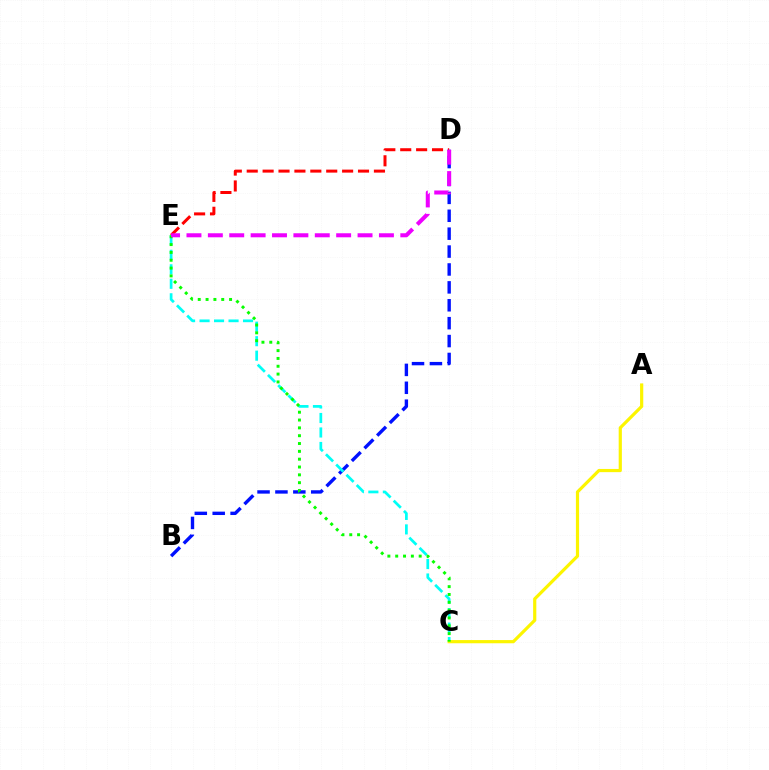{('B', 'D'): [{'color': '#0010ff', 'line_style': 'dashed', 'thickness': 2.43}], ('D', 'E'): [{'color': '#ff0000', 'line_style': 'dashed', 'thickness': 2.16}, {'color': '#ee00ff', 'line_style': 'dashed', 'thickness': 2.91}], ('C', 'E'): [{'color': '#00fff6', 'line_style': 'dashed', 'thickness': 1.97}, {'color': '#08ff00', 'line_style': 'dotted', 'thickness': 2.13}], ('A', 'C'): [{'color': '#fcf500', 'line_style': 'solid', 'thickness': 2.3}]}